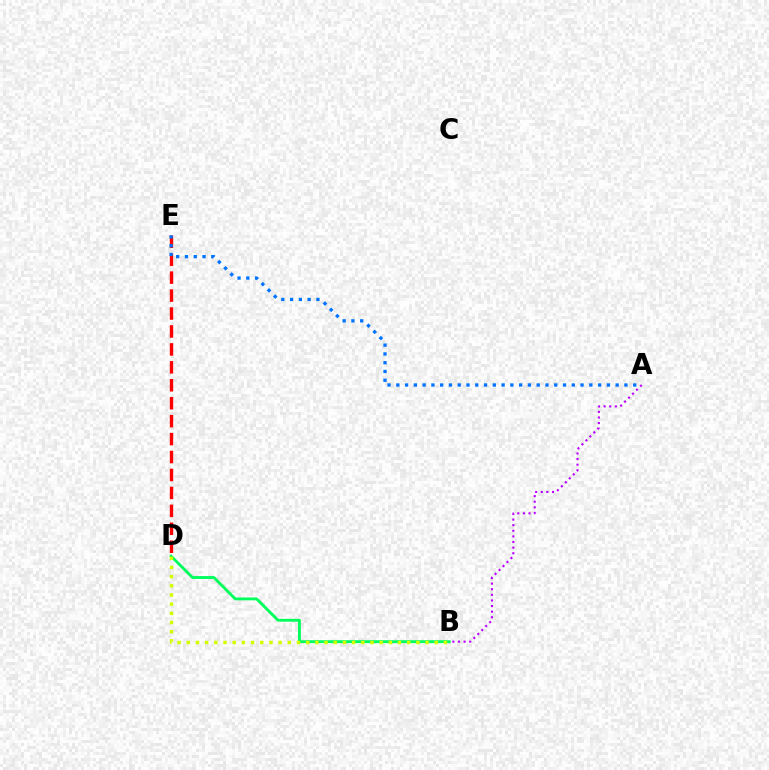{('B', 'D'): [{'color': '#00ff5c', 'line_style': 'solid', 'thickness': 2.06}, {'color': '#d1ff00', 'line_style': 'dotted', 'thickness': 2.5}], ('D', 'E'): [{'color': '#ff0000', 'line_style': 'dashed', 'thickness': 2.44}], ('A', 'E'): [{'color': '#0074ff', 'line_style': 'dotted', 'thickness': 2.38}], ('A', 'B'): [{'color': '#b900ff', 'line_style': 'dotted', 'thickness': 1.52}]}